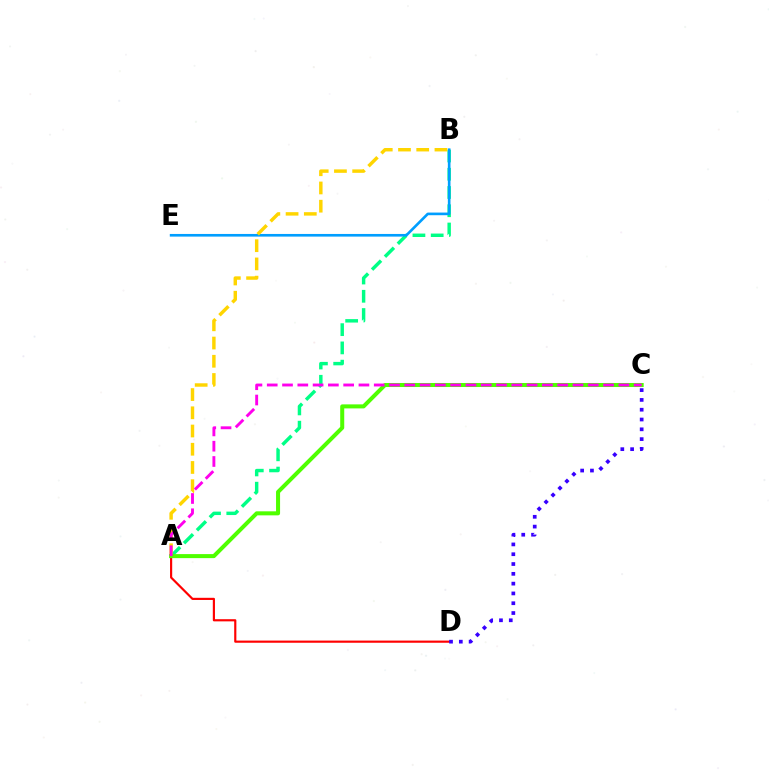{('A', 'B'): [{'color': '#00ff86', 'line_style': 'dashed', 'thickness': 2.48}, {'color': '#ffd500', 'line_style': 'dashed', 'thickness': 2.48}], ('A', 'D'): [{'color': '#ff0000', 'line_style': 'solid', 'thickness': 1.56}], ('B', 'E'): [{'color': '#009eff', 'line_style': 'solid', 'thickness': 1.9}], ('C', 'D'): [{'color': '#3700ff', 'line_style': 'dotted', 'thickness': 2.66}], ('A', 'C'): [{'color': '#4fff00', 'line_style': 'solid', 'thickness': 2.9}, {'color': '#ff00ed', 'line_style': 'dashed', 'thickness': 2.08}]}